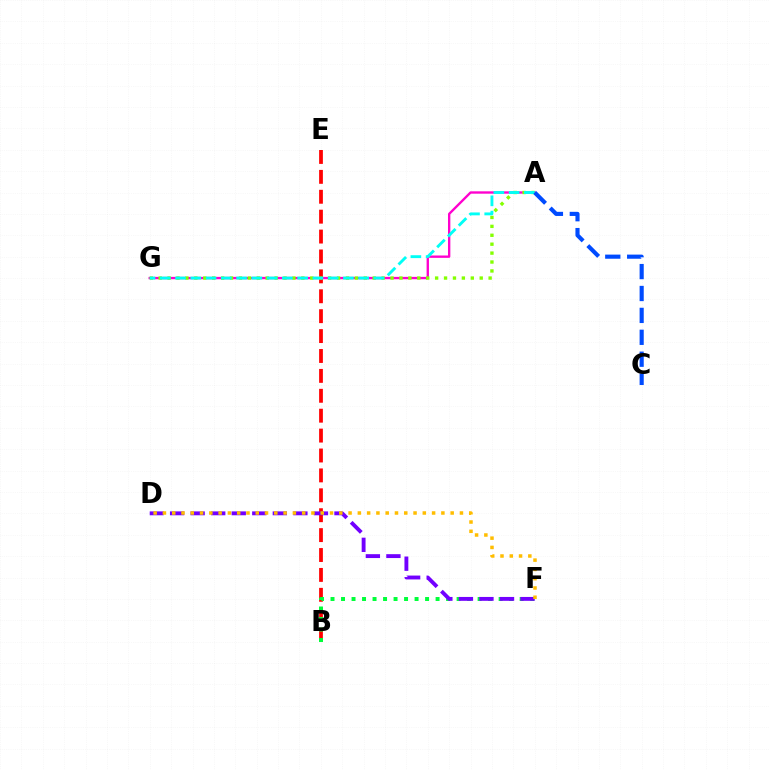{('A', 'G'): [{'color': '#ff00cf', 'line_style': 'solid', 'thickness': 1.7}, {'color': '#84ff00', 'line_style': 'dotted', 'thickness': 2.42}, {'color': '#00fff6', 'line_style': 'dashed', 'thickness': 2.07}], ('B', 'E'): [{'color': '#ff0000', 'line_style': 'dashed', 'thickness': 2.7}], ('B', 'F'): [{'color': '#00ff39', 'line_style': 'dotted', 'thickness': 2.85}], ('D', 'F'): [{'color': '#7200ff', 'line_style': 'dashed', 'thickness': 2.79}, {'color': '#ffbd00', 'line_style': 'dotted', 'thickness': 2.52}], ('A', 'C'): [{'color': '#004bff', 'line_style': 'dashed', 'thickness': 2.98}]}